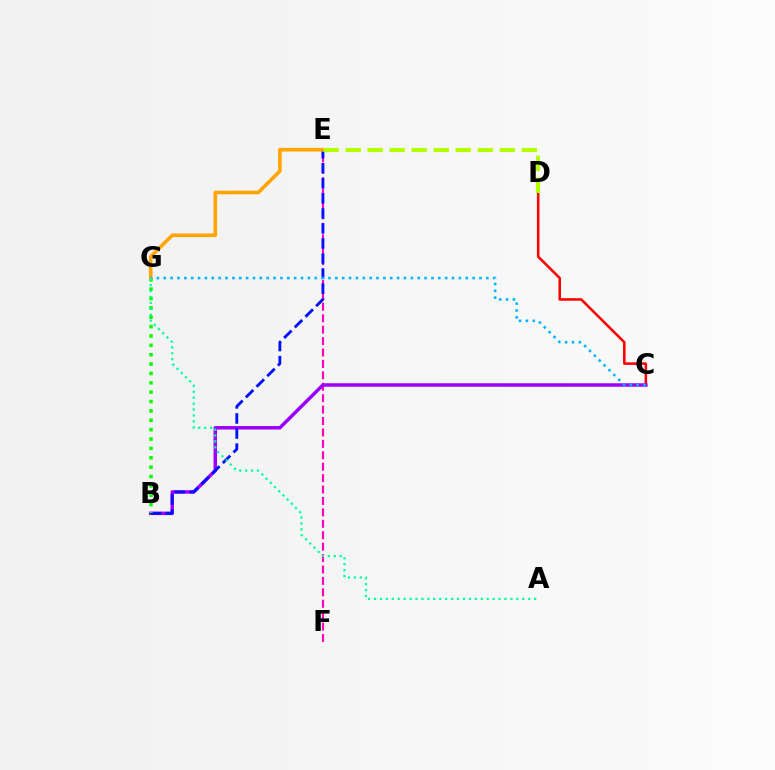{('E', 'F'): [{'color': '#ff00bd', 'line_style': 'dashed', 'thickness': 1.55}], ('C', 'D'): [{'color': '#ff0000', 'line_style': 'solid', 'thickness': 1.84}], ('B', 'C'): [{'color': '#9b00ff', 'line_style': 'solid', 'thickness': 2.51}], ('B', 'E'): [{'color': '#0010ff', 'line_style': 'dashed', 'thickness': 2.05}], ('B', 'G'): [{'color': '#08ff00', 'line_style': 'dotted', 'thickness': 2.55}], ('E', 'G'): [{'color': '#ffa500', 'line_style': 'solid', 'thickness': 2.62}], ('C', 'G'): [{'color': '#00b5ff', 'line_style': 'dotted', 'thickness': 1.86}], ('A', 'G'): [{'color': '#00ff9d', 'line_style': 'dotted', 'thickness': 1.61}], ('D', 'E'): [{'color': '#b3ff00', 'line_style': 'dashed', 'thickness': 2.99}]}